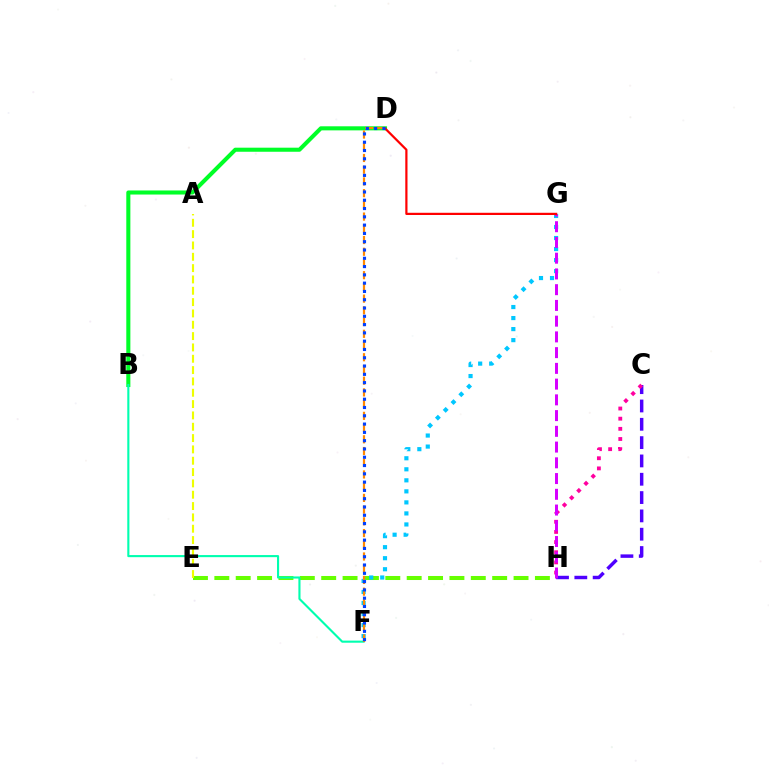{('E', 'H'): [{'color': '#66ff00', 'line_style': 'dashed', 'thickness': 2.9}], ('F', 'G'): [{'color': '#00c7ff', 'line_style': 'dotted', 'thickness': 3.0}], ('C', 'H'): [{'color': '#4f00ff', 'line_style': 'dashed', 'thickness': 2.49}, {'color': '#ff00a0', 'line_style': 'dotted', 'thickness': 2.76}], ('B', 'D'): [{'color': '#00ff27', 'line_style': 'solid', 'thickness': 2.93}], ('B', 'F'): [{'color': '#00ffaf', 'line_style': 'solid', 'thickness': 1.52}], ('A', 'E'): [{'color': '#eeff00', 'line_style': 'dashed', 'thickness': 1.54}], ('G', 'H'): [{'color': '#d600ff', 'line_style': 'dashed', 'thickness': 2.14}], ('D', 'G'): [{'color': '#ff0000', 'line_style': 'solid', 'thickness': 1.6}], ('D', 'F'): [{'color': '#ff8800', 'line_style': 'dashed', 'thickness': 1.59}, {'color': '#003fff', 'line_style': 'dotted', 'thickness': 2.25}]}